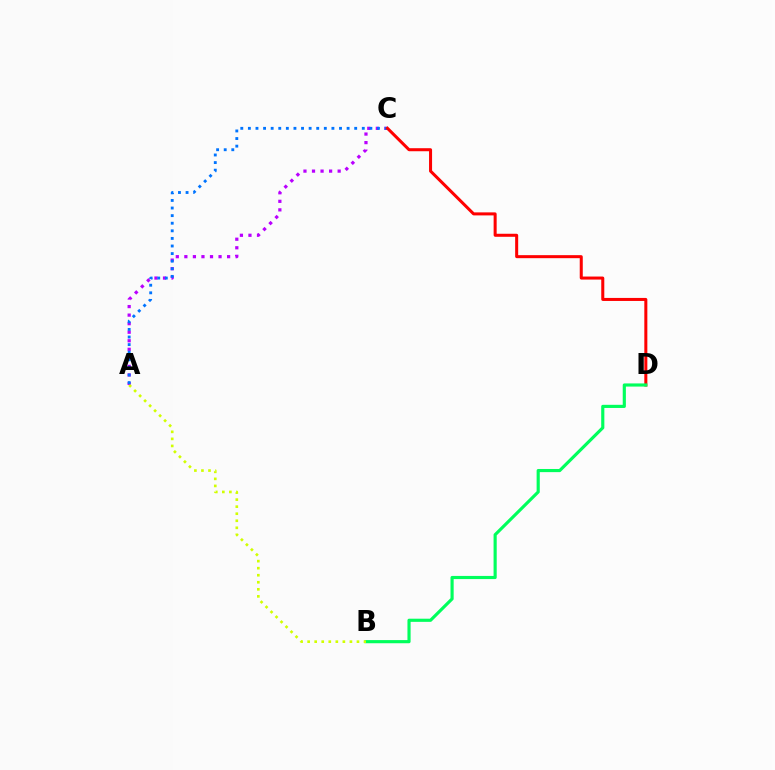{('A', 'C'): [{'color': '#b900ff', 'line_style': 'dotted', 'thickness': 2.32}, {'color': '#0074ff', 'line_style': 'dotted', 'thickness': 2.06}], ('C', 'D'): [{'color': '#ff0000', 'line_style': 'solid', 'thickness': 2.18}], ('B', 'D'): [{'color': '#00ff5c', 'line_style': 'solid', 'thickness': 2.27}], ('A', 'B'): [{'color': '#d1ff00', 'line_style': 'dotted', 'thickness': 1.91}]}